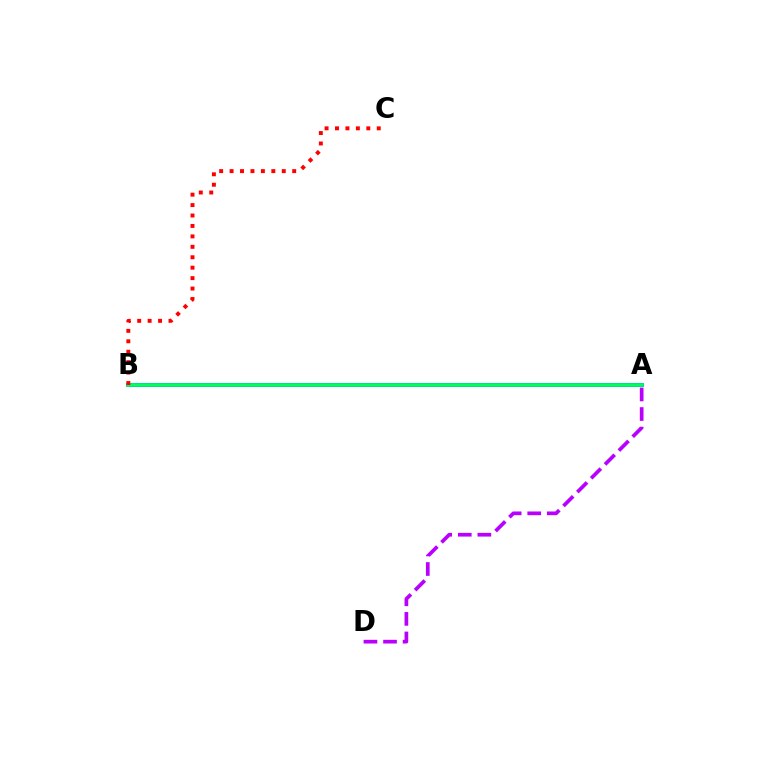{('A', 'B'): [{'color': '#d1ff00', 'line_style': 'dotted', 'thickness': 1.79}, {'color': '#0074ff', 'line_style': 'solid', 'thickness': 2.74}, {'color': '#00ff5c', 'line_style': 'solid', 'thickness': 2.54}], ('A', 'D'): [{'color': '#b900ff', 'line_style': 'dashed', 'thickness': 2.66}], ('B', 'C'): [{'color': '#ff0000', 'line_style': 'dotted', 'thickness': 2.84}]}